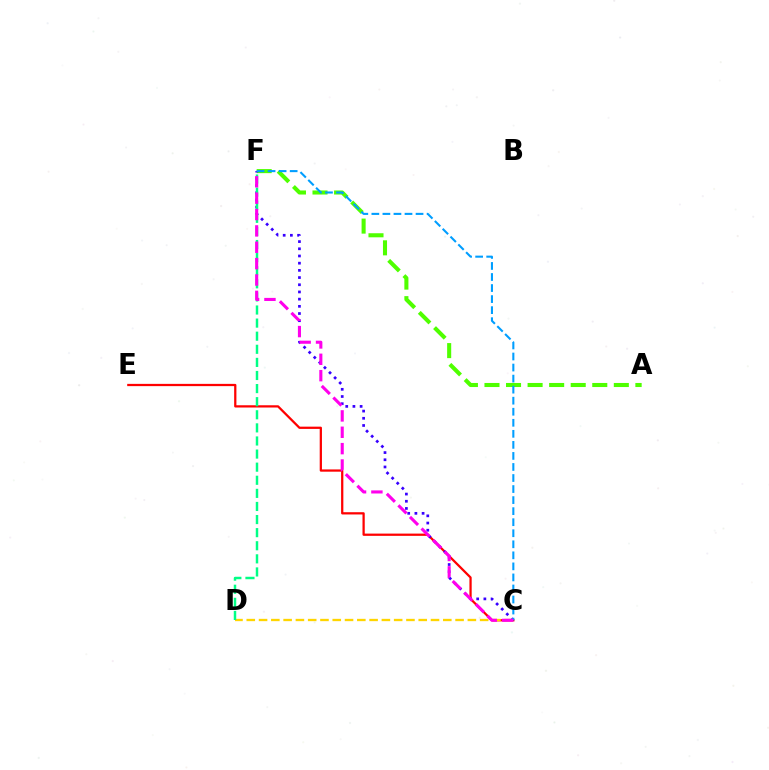{('C', 'E'): [{'color': '#ff0000', 'line_style': 'solid', 'thickness': 1.62}], ('A', 'F'): [{'color': '#4fff00', 'line_style': 'dashed', 'thickness': 2.93}], ('C', 'F'): [{'color': '#3700ff', 'line_style': 'dotted', 'thickness': 1.95}, {'color': '#009eff', 'line_style': 'dashed', 'thickness': 1.5}, {'color': '#ff00ed', 'line_style': 'dashed', 'thickness': 2.22}], ('C', 'D'): [{'color': '#ffd500', 'line_style': 'dashed', 'thickness': 1.67}], ('D', 'F'): [{'color': '#00ff86', 'line_style': 'dashed', 'thickness': 1.78}]}